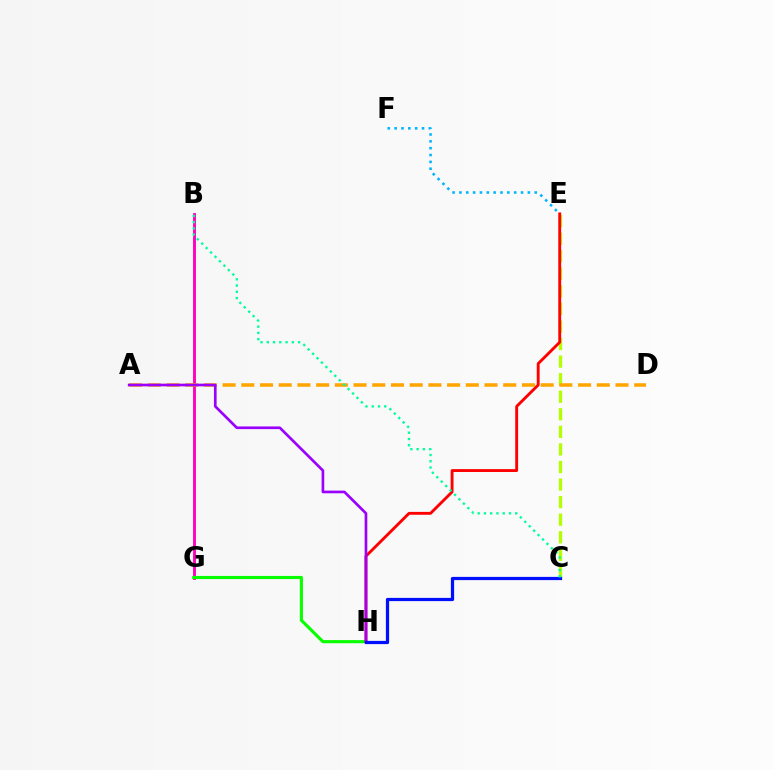{('B', 'G'): [{'color': '#ff00bd', 'line_style': 'solid', 'thickness': 2.07}], ('E', 'F'): [{'color': '#00b5ff', 'line_style': 'dotted', 'thickness': 1.86}], ('C', 'E'): [{'color': '#b3ff00', 'line_style': 'dashed', 'thickness': 2.39}], ('G', 'H'): [{'color': '#08ff00', 'line_style': 'solid', 'thickness': 2.25}], ('E', 'H'): [{'color': '#ff0000', 'line_style': 'solid', 'thickness': 2.07}], ('A', 'D'): [{'color': '#ffa500', 'line_style': 'dashed', 'thickness': 2.54}], ('A', 'H'): [{'color': '#9b00ff', 'line_style': 'solid', 'thickness': 1.92}], ('C', 'H'): [{'color': '#0010ff', 'line_style': 'solid', 'thickness': 2.32}], ('B', 'C'): [{'color': '#00ff9d', 'line_style': 'dotted', 'thickness': 1.7}]}